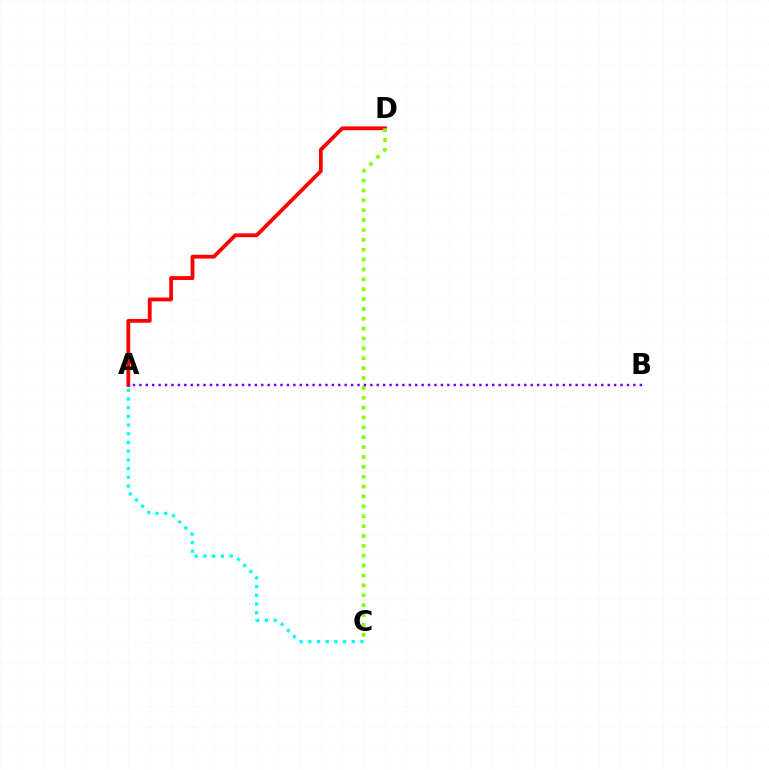{('A', 'D'): [{'color': '#ff0000', 'line_style': 'solid', 'thickness': 2.75}], ('C', 'D'): [{'color': '#84ff00', 'line_style': 'dotted', 'thickness': 2.68}], ('A', 'B'): [{'color': '#7200ff', 'line_style': 'dotted', 'thickness': 1.74}], ('A', 'C'): [{'color': '#00fff6', 'line_style': 'dotted', 'thickness': 2.36}]}